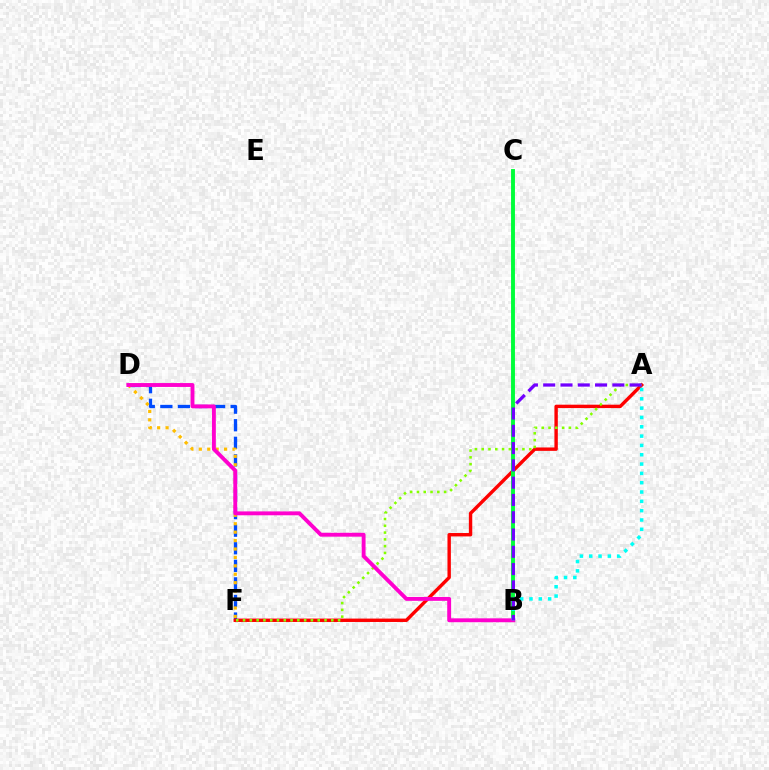{('D', 'F'): [{'color': '#004bff', 'line_style': 'dashed', 'thickness': 2.39}, {'color': '#ffbd00', 'line_style': 'dotted', 'thickness': 2.29}], ('A', 'F'): [{'color': '#ff0000', 'line_style': 'solid', 'thickness': 2.45}, {'color': '#84ff00', 'line_style': 'dotted', 'thickness': 1.84}], ('B', 'C'): [{'color': '#00ff39', 'line_style': 'solid', 'thickness': 2.81}], ('B', 'D'): [{'color': '#ff00cf', 'line_style': 'solid', 'thickness': 2.8}], ('A', 'B'): [{'color': '#00fff6', 'line_style': 'dotted', 'thickness': 2.53}, {'color': '#7200ff', 'line_style': 'dashed', 'thickness': 2.35}]}